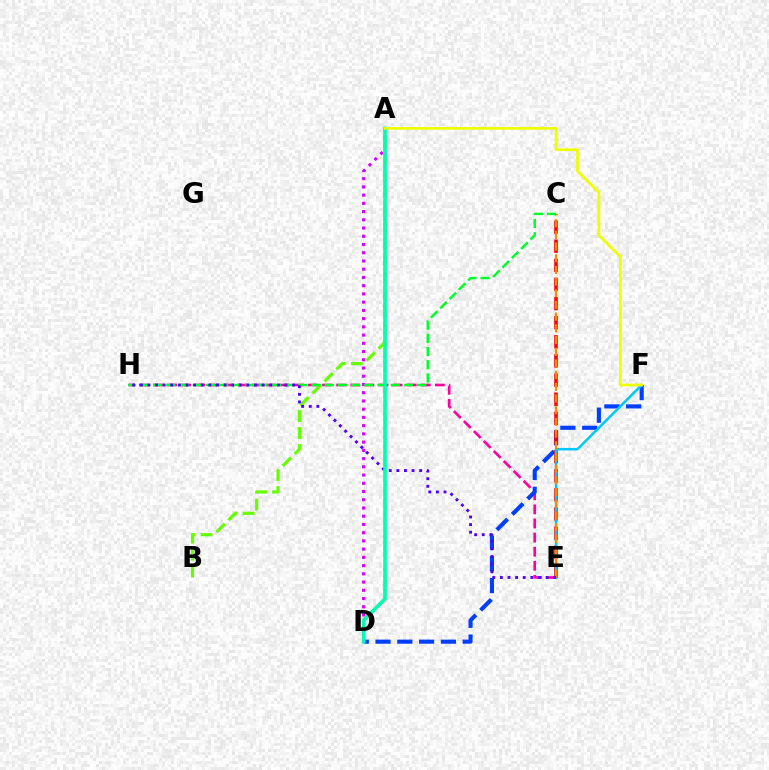{('E', 'H'): [{'color': '#ff00a0', 'line_style': 'dashed', 'thickness': 1.91}, {'color': '#4f00ff', 'line_style': 'dotted', 'thickness': 2.07}], ('A', 'D'): [{'color': '#d600ff', 'line_style': 'dotted', 'thickness': 2.24}, {'color': '#00ffaf', 'line_style': 'solid', 'thickness': 2.64}], ('D', 'F'): [{'color': '#003fff', 'line_style': 'dashed', 'thickness': 2.96}], ('A', 'B'): [{'color': '#66ff00', 'line_style': 'dashed', 'thickness': 2.3}], ('C', 'E'): [{'color': '#ff0000', 'line_style': 'dashed', 'thickness': 2.6}, {'color': '#ff8800', 'line_style': 'dashed', 'thickness': 1.59}], ('E', 'F'): [{'color': '#00c7ff', 'line_style': 'solid', 'thickness': 1.81}], ('C', 'H'): [{'color': '#00ff27', 'line_style': 'dashed', 'thickness': 1.79}], ('A', 'F'): [{'color': '#eeff00', 'line_style': 'solid', 'thickness': 1.95}]}